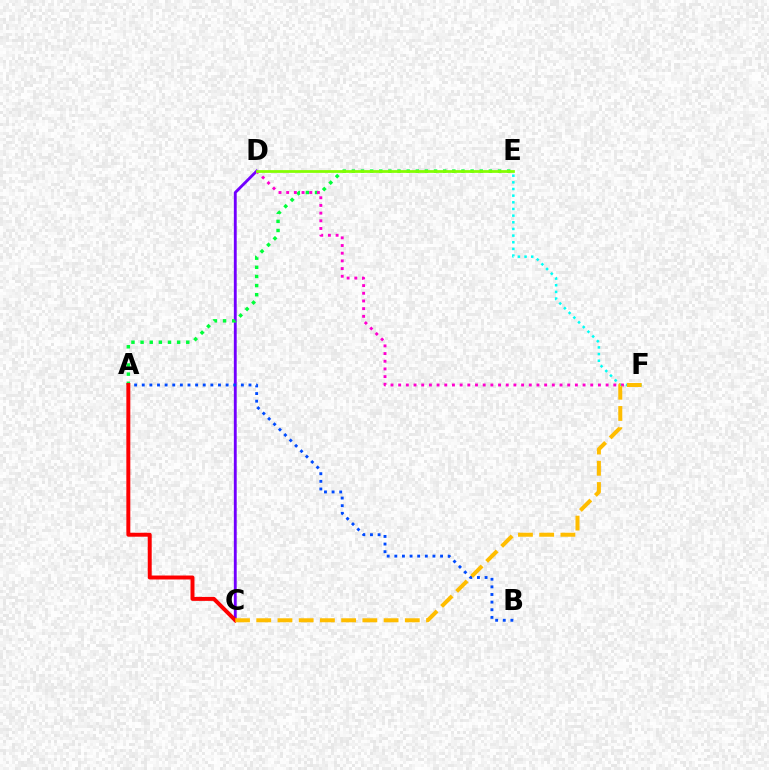{('E', 'F'): [{'color': '#00fff6', 'line_style': 'dotted', 'thickness': 1.81}], ('C', 'D'): [{'color': '#7200ff', 'line_style': 'solid', 'thickness': 2.06}], ('A', 'E'): [{'color': '#00ff39', 'line_style': 'dotted', 'thickness': 2.48}], ('A', 'B'): [{'color': '#004bff', 'line_style': 'dotted', 'thickness': 2.07}], ('A', 'C'): [{'color': '#ff0000', 'line_style': 'solid', 'thickness': 2.85}], ('D', 'F'): [{'color': '#ff00cf', 'line_style': 'dotted', 'thickness': 2.09}], ('D', 'E'): [{'color': '#84ff00', 'line_style': 'solid', 'thickness': 1.98}], ('C', 'F'): [{'color': '#ffbd00', 'line_style': 'dashed', 'thickness': 2.88}]}